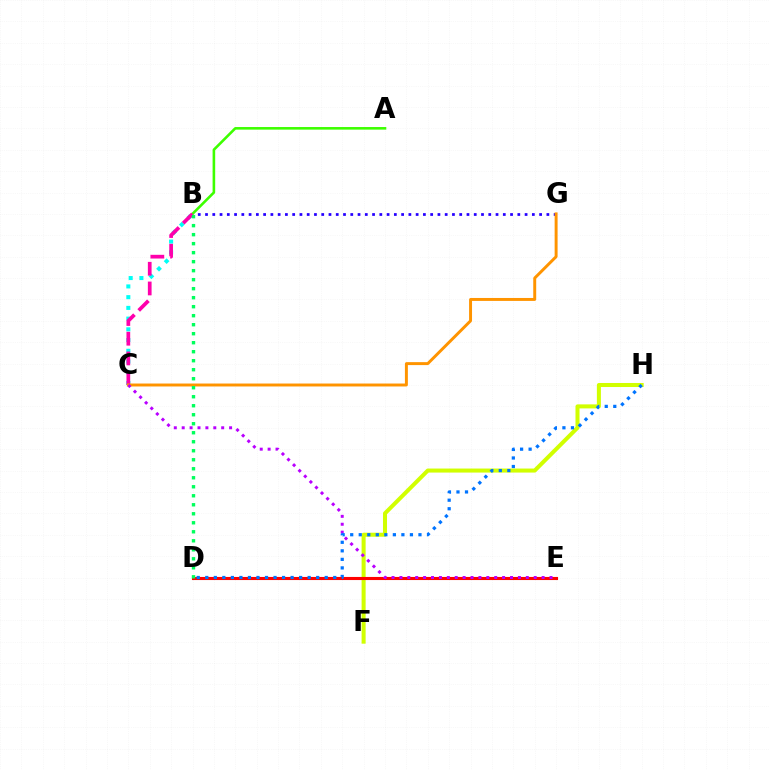{('B', 'C'): [{'color': '#00fff6', 'line_style': 'dotted', 'thickness': 2.91}, {'color': '#ff00ac', 'line_style': 'dashed', 'thickness': 2.68}], ('F', 'H'): [{'color': '#d1ff00', 'line_style': 'solid', 'thickness': 2.9}], ('D', 'E'): [{'color': '#ff0000', 'line_style': 'solid', 'thickness': 2.23}], ('B', 'G'): [{'color': '#2500ff', 'line_style': 'dotted', 'thickness': 1.97}], ('A', 'B'): [{'color': '#3dff00', 'line_style': 'solid', 'thickness': 1.87}], ('C', 'G'): [{'color': '#ff9400', 'line_style': 'solid', 'thickness': 2.12}], ('C', 'E'): [{'color': '#b900ff', 'line_style': 'dotted', 'thickness': 2.15}], ('D', 'H'): [{'color': '#0074ff', 'line_style': 'dotted', 'thickness': 2.32}], ('B', 'D'): [{'color': '#00ff5c', 'line_style': 'dotted', 'thickness': 2.45}]}